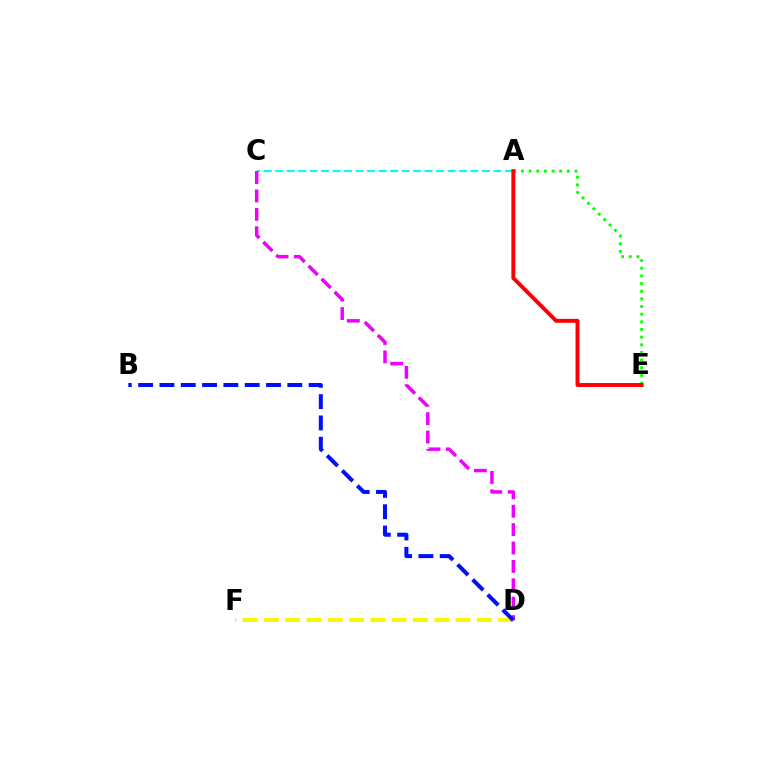{('A', 'E'): [{'color': '#08ff00', 'line_style': 'dotted', 'thickness': 2.08}, {'color': '#ff0000', 'line_style': 'solid', 'thickness': 2.82}], ('D', 'F'): [{'color': '#fcf500', 'line_style': 'dashed', 'thickness': 2.89}], ('A', 'C'): [{'color': '#00fff6', 'line_style': 'dashed', 'thickness': 1.56}], ('C', 'D'): [{'color': '#ee00ff', 'line_style': 'dashed', 'thickness': 2.5}], ('B', 'D'): [{'color': '#0010ff', 'line_style': 'dashed', 'thickness': 2.9}]}